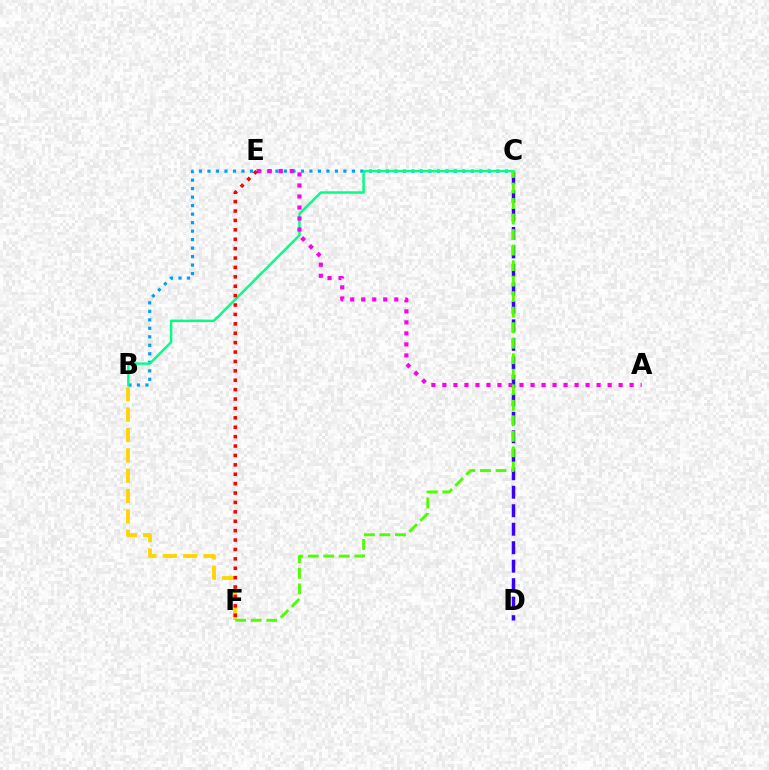{('B', 'C'): [{'color': '#009eff', 'line_style': 'dotted', 'thickness': 2.31}, {'color': '#00ff86', 'line_style': 'solid', 'thickness': 1.76}], ('C', 'D'): [{'color': '#3700ff', 'line_style': 'dashed', 'thickness': 2.51}], ('B', 'F'): [{'color': '#ffd500', 'line_style': 'dashed', 'thickness': 2.76}], ('A', 'E'): [{'color': '#ff00ed', 'line_style': 'dotted', 'thickness': 2.99}], ('E', 'F'): [{'color': '#ff0000', 'line_style': 'dotted', 'thickness': 2.55}], ('C', 'F'): [{'color': '#4fff00', 'line_style': 'dashed', 'thickness': 2.11}]}